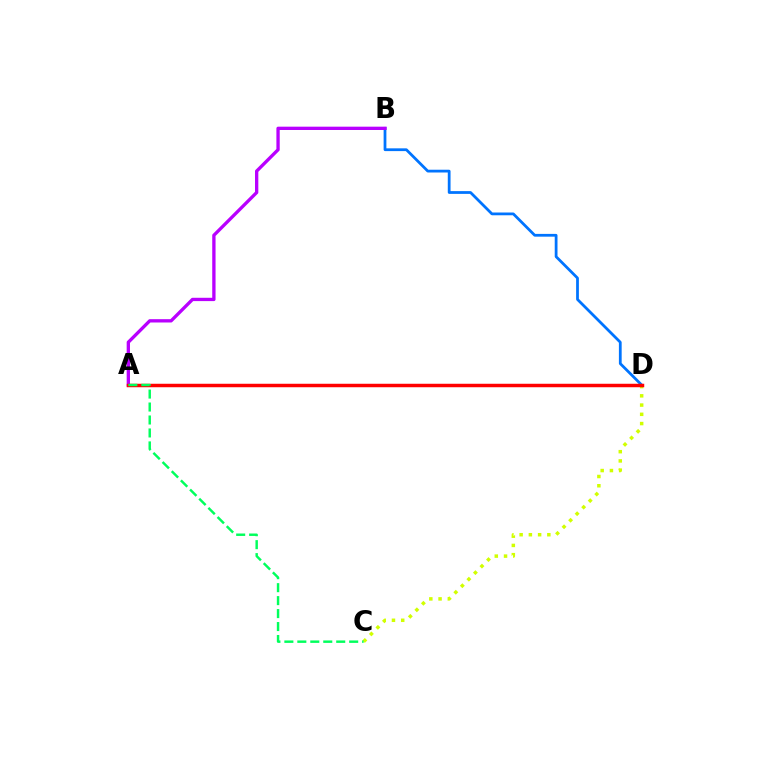{('B', 'D'): [{'color': '#0074ff', 'line_style': 'solid', 'thickness': 1.99}], ('A', 'B'): [{'color': '#b900ff', 'line_style': 'solid', 'thickness': 2.39}], ('C', 'D'): [{'color': '#d1ff00', 'line_style': 'dotted', 'thickness': 2.51}], ('A', 'D'): [{'color': '#ff0000', 'line_style': 'solid', 'thickness': 2.5}], ('A', 'C'): [{'color': '#00ff5c', 'line_style': 'dashed', 'thickness': 1.76}]}